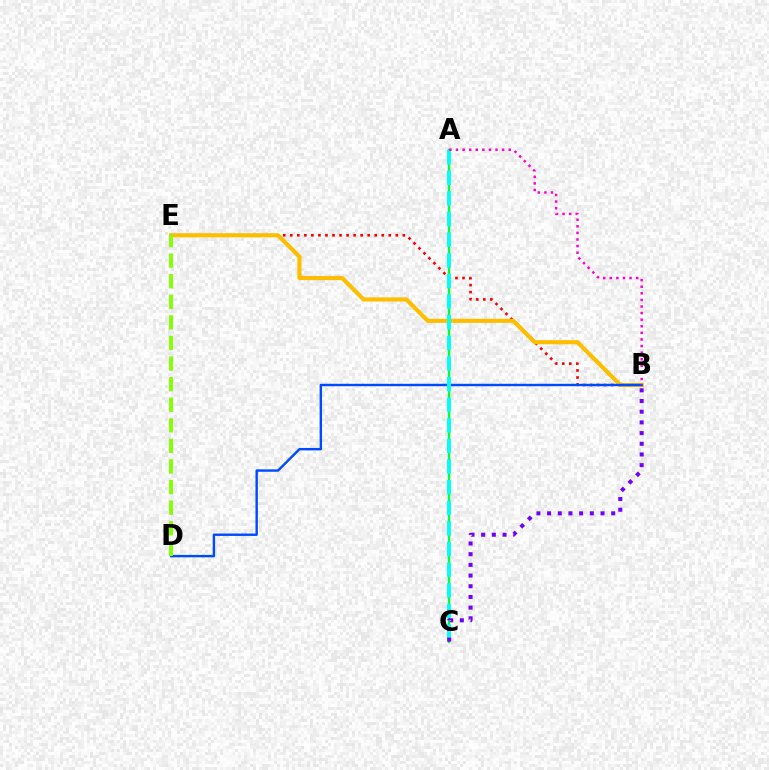{('B', 'E'): [{'color': '#ff0000', 'line_style': 'dotted', 'thickness': 1.91}, {'color': '#ffbd00', 'line_style': 'solid', 'thickness': 2.97}], ('A', 'C'): [{'color': '#00ff39', 'line_style': 'solid', 'thickness': 1.7}, {'color': '#00fff6', 'line_style': 'dashed', 'thickness': 2.8}], ('B', 'D'): [{'color': '#004bff', 'line_style': 'solid', 'thickness': 1.74}], ('B', 'C'): [{'color': '#7200ff', 'line_style': 'dotted', 'thickness': 2.9}], ('D', 'E'): [{'color': '#84ff00', 'line_style': 'dashed', 'thickness': 2.8}], ('A', 'B'): [{'color': '#ff00cf', 'line_style': 'dotted', 'thickness': 1.79}]}